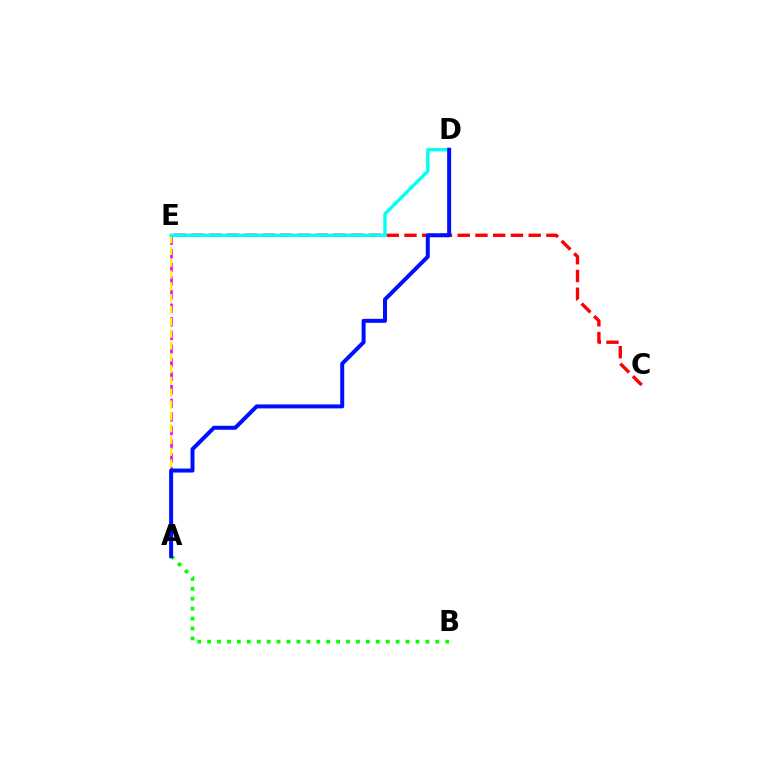{('C', 'E'): [{'color': '#ff0000', 'line_style': 'dashed', 'thickness': 2.41}], ('A', 'B'): [{'color': '#08ff00', 'line_style': 'dotted', 'thickness': 2.7}], ('A', 'E'): [{'color': '#ee00ff', 'line_style': 'dashed', 'thickness': 1.85}, {'color': '#fcf500', 'line_style': 'dashed', 'thickness': 1.6}], ('D', 'E'): [{'color': '#00fff6', 'line_style': 'solid', 'thickness': 2.43}], ('A', 'D'): [{'color': '#0010ff', 'line_style': 'solid', 'thickness': 2.87}]}